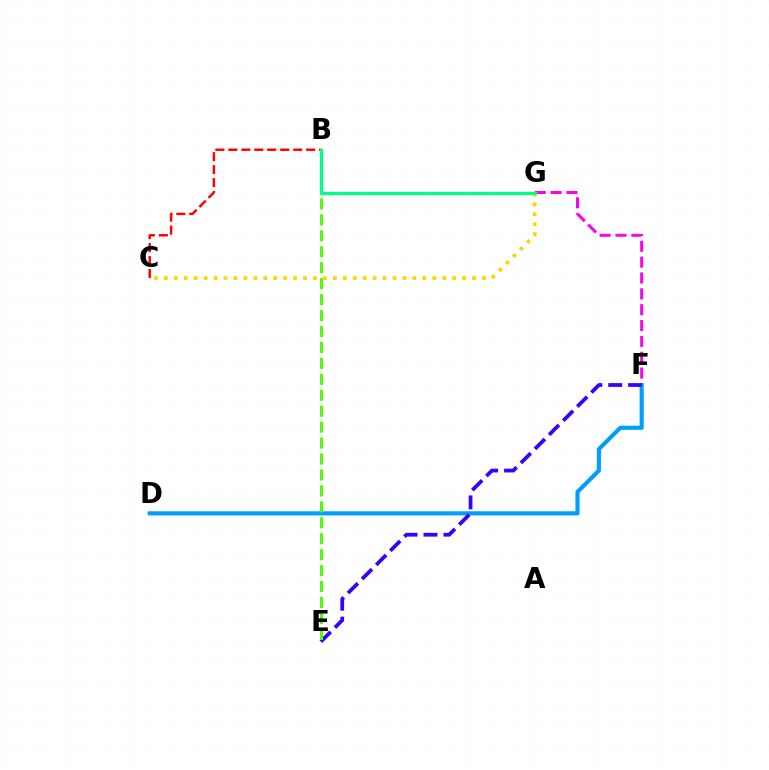{('B', 'C'): [{'color': '#ff0000', 'line_style': 'dashed', 'thickness': 1.76}], ('C', 'G'): [{'color': '#ffd500', 'line_style': 'dotted', 'thickness': 2.7}], ('F', 'G'): [{'color': '#ff00ed', 'line_style': 'dashed', 'thickness': 2.15}], ('D', 'F'): [{'color': '#009eff', 'line_style': 'solid', 'thickness': 2.97}], ('E', 'F'): [{'color': '#3700ff', 'line_style': 'dashed', 'thickness': 2.71}], ('B', 'E'): [{'color': '#4fff00', 'line_style': 'dashed', 'thickness': 2.17}], ('B', 'G'): [{'color': '#00ff86', 'line_style': 'solid', 'thickness': 2.34}]}